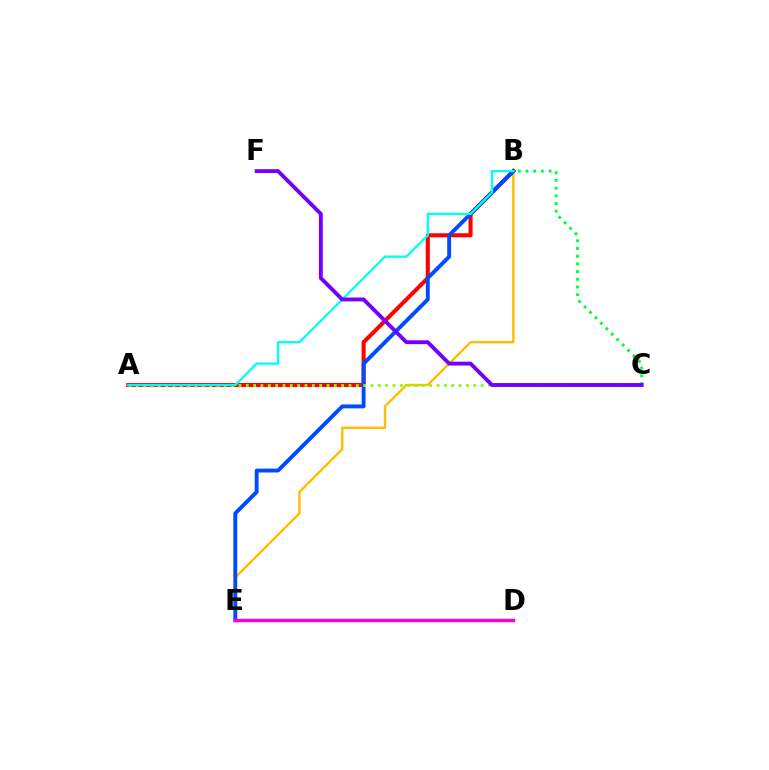{('B', 'E'): [{'color': '#ffbd00', 'line_style': 'solid', 'thickness': 1.73}, {'color': '#004bff', 'line_style': 'solid', 'thickness': 2.8}], ('A', 'B'): [{'color': '#ff0000', 'line_style': 'solid', 'thickness': 2.92}, {'color': '#00fff6', 'line_style': 'solid', 'thickness': 1.66}], ('A', 'C'): [{'color': '#84ff00', 'line_style': 'dotted', 'thickness': 1.99}], ('B', 'C'): [{'color': '#00ff39', 'line_style': 'dotted', 'thickness': 2.09}], ('D', 'E'): [{'color': '#ff00cf', 'line_style': 'solid', 'thickness': 2.49}], ('C', 'F'): [{'color': '#7200ff', 'line_style': 'solid', 'thickness': 2.78}]}